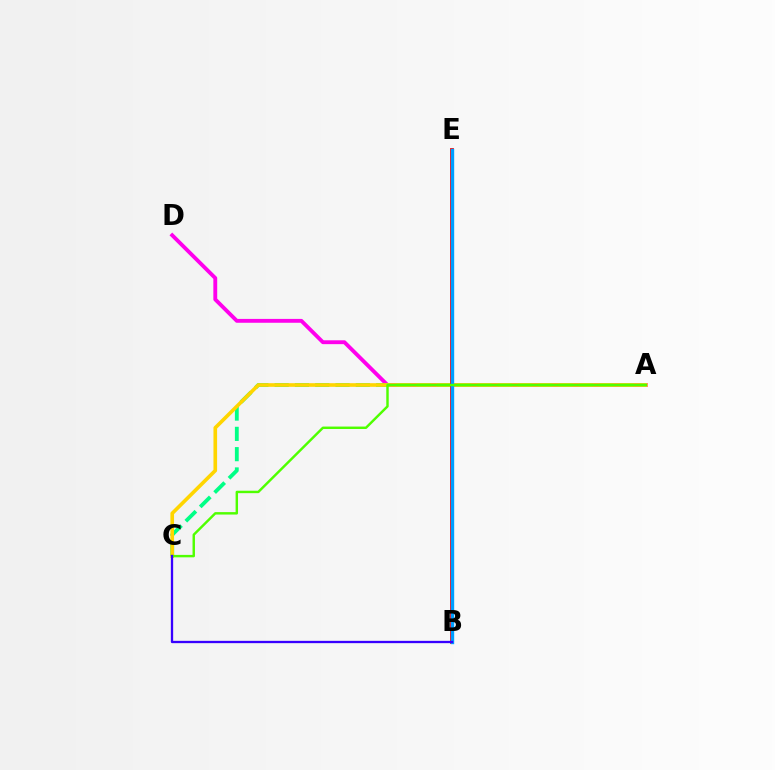{('A', 'D'): [{'color': '#ff00ed', 'line_style': 'solid', 'thickness': 2.78}], ('A', 'C'): [{'color': '#00ff86', 'line_style': 'dashed', 'thickness': 2.76}, {'color': '#ffd500', 'line_style': 'solid', 'thickness': 2.62}, {'color': '#4fff00', 'line_style': 'solid', 'thickness': 1.75}], ('B', 'E'): [{'color': '#ff0000', 'line_style': 'solid', 'thickness': 2.74}, {'color': '#009eff', 'line_style': 'solid', 'thickness': 2.43}], ('B', 'C'): [{'color': '#3700ff', 'line_style': 'solid', 'thickness': 1.66}]}